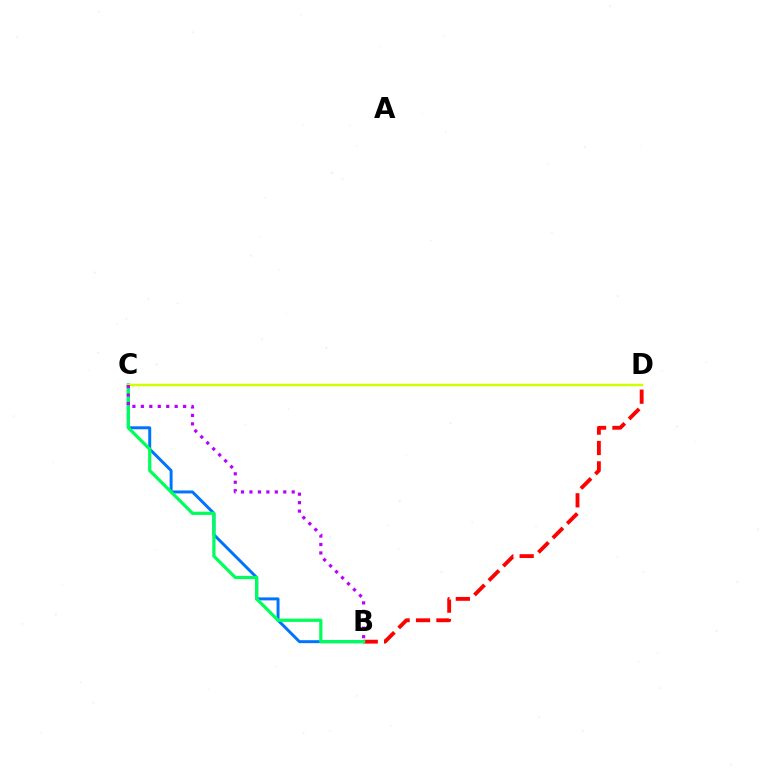{('B', 'C'): [{'color': '#0074ff', 'line_style': 'solid', 'thickness': 2.13}, {'color': '#00ff5c', 'line_style': 'solid', 'thickness': 2.32}, {'color': '#b900ff', 'line_style': 'dotted', 'thickness': 2.3}], ('B', 'D'): [{'color': '#ff0000', 'line_style': 'dashed', 'thickness': 2.77}], ('C', 'D'): [{'color': '#d1ff00', 'line_style': 'solid', 'thickness': 1.8}]}